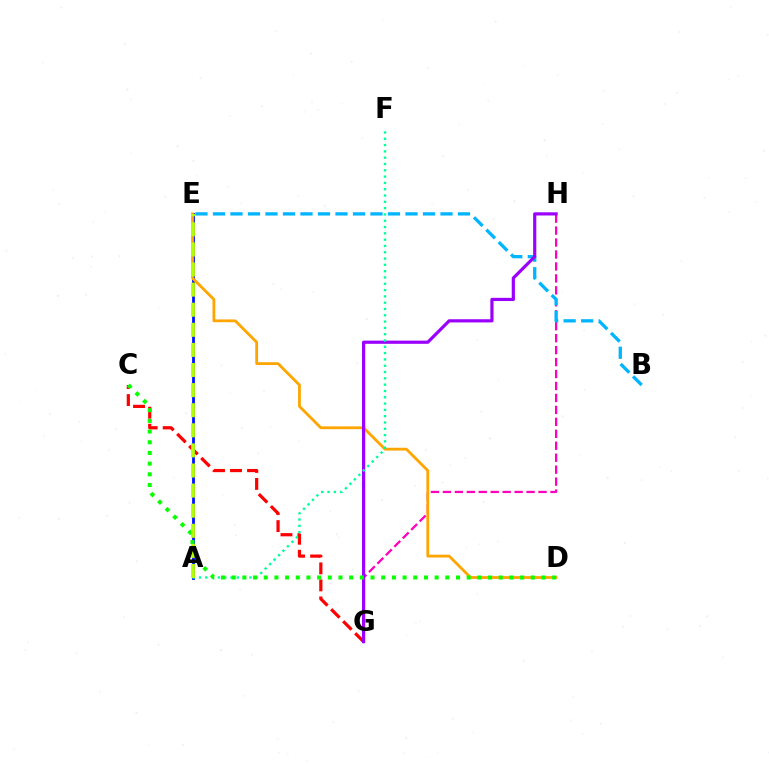{('C', 'G'): [{'color': '#ff0000', 'line_style': 'dashed', 'thickness': 2.31}], ('A', 'E'): [{'color': '#0010ff', 'line_style': 'solid', 'thickness': 2.02}, {'color': '#b3ff00', 'line_style': 'dashed', 'thickness': 2.73}], ('G', 'H'): [{'color': '#ff00bd', 'line_style': 'dashed', 'thickness': 1.62}, {'color': '#9b00ff', 'line_style': 'solid', 'thickness': 2.3}], ('D', 'E'): [{'color': '#ffa500', 'line_style': 'solid', 'thickness': 2.01}], ('B', 'E'): [{'color': '#00b5ff', 'line_style': 'dashed', 'thickness': 2.38}], ('A', 'F'): [{'color': '#00ff9d', 'line_style': 'dotted', 'thickness': 1.71}], ('C', 'D'): [{'color': '#08ff00', 'line_style': 'dotted', 'thickness': 2.9}]}